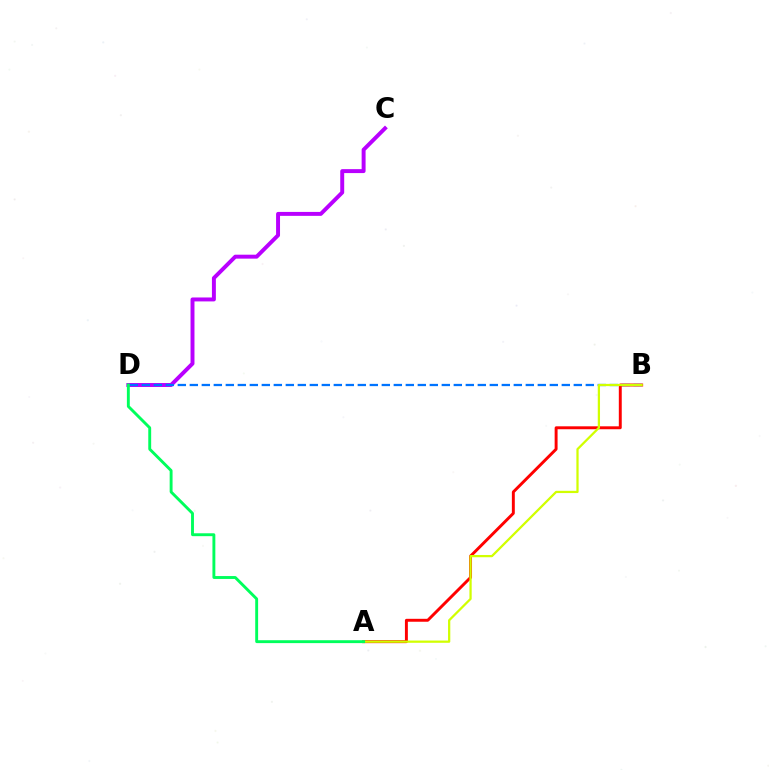{('A', 'B'): [{'color': '#ff0000', 'line_style': 'solid', 'thickness': 2.11}, {'color': '#d1ff00', 'line_style': 'solid', 'thickness': 1.62}], ('C', 'D'): [{'color': '#b900ff', 'line_style': 'solid', 'thickness': 2.84}], ('B', 'D'): [{'color': '#0074ff', 'line_style': 'dashed', 'thickness': 1.63}], ('A', 'D'): [{'color': '#00ff5c', 'line_style': 'solid', 'thickness': 2.08}]}